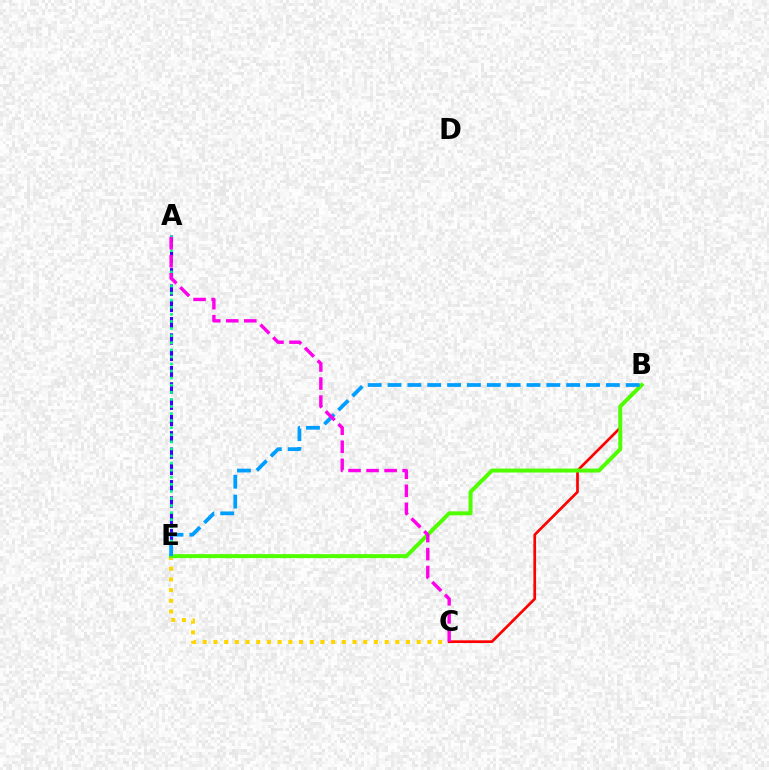{('A', 'E'): [{'color': '#3700ff', 'line_style': 'dashed', 'thickness': 2.21}, {'color': '#00ff86', 'line_style': 'dotted', 'thickness': 1.92}], ('C', 'E'): [{'color': '#ffd500', 'line_style': 'dotted', 'thickness': 2.91}], ('B', 'C'): [{'color': '#ff0000', 'line_style': 'solid', 'thickness': 1.94}], ('B', 'E'): [{'color': '#4fff00', 'line_style': 'solid', 'thickness': 2.85}, {'color': '#009eff', 'line_style': 'dashed', 'thickness': 2.7}], ('A', 'C'): [{'color': '#ff00ed', 'line_style': 'dashed', 'thickness': 2.45}]}